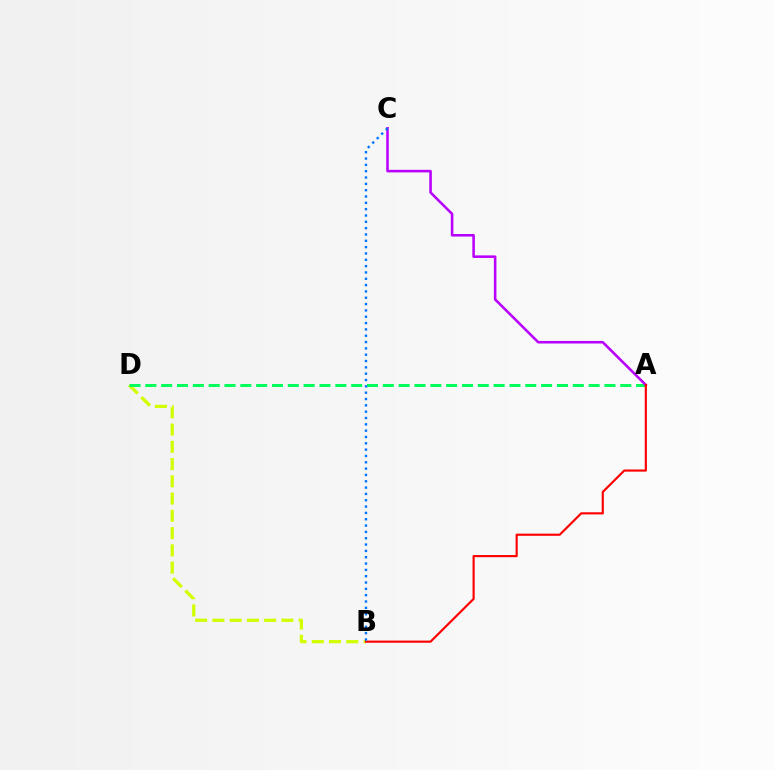{('B', 'D'): [{'color': '#d1ff00', 'line_style': 'dashed', 'thickness': 2.34}], ('A', 'D'): [{'color': '#00ff5c', 'line_style': 'dashed', 'thickness': 2.15}], ('A', 'C'): [{'color': '#b900ff', 'line_style': 'solid', 'thickness': 1.85}], ('A', 'B'): [{'color': '#ff0000', 'line_style': 'solid', 'thickness': 1.55}], ('B', 'C'): [{'color': '#0074ff', 'line_style': 'dotted', 'thickness': 1.72}]}